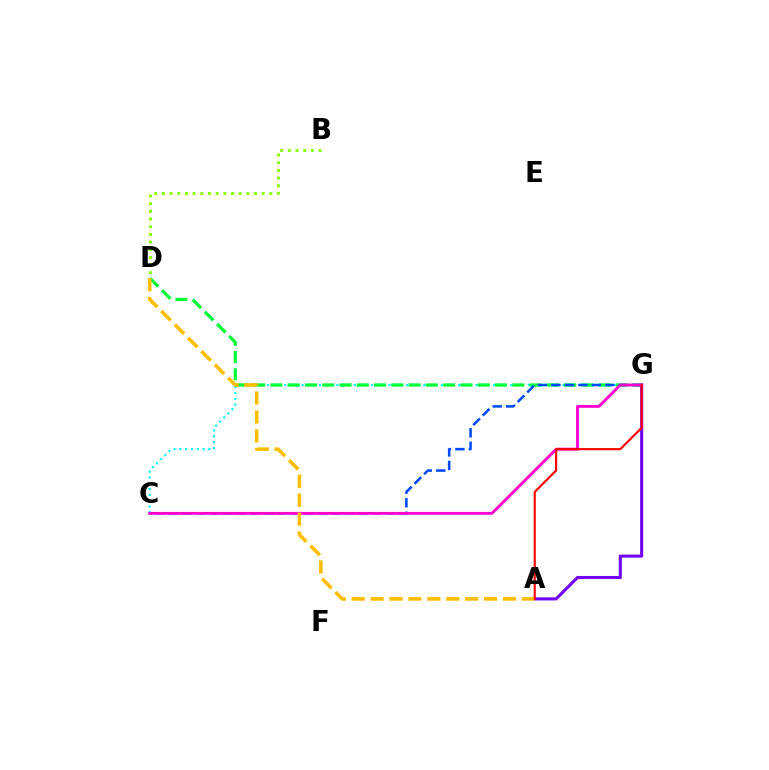{('A', 'G'): [{'color': '#7200ff', 'line_style': 'solid', 'thickness': 2.21}, {'color': '#ff0000', 'line_style': 'solid', 'thickness': 1.55}], ('C', 'G'): [{'color': '#00fff6', 'line_style': 'dotted', 'thickness': 1.58}, {'color': '#004bff', 'line_style': 'dashed', 'thickness': 1.84}, {'color': '#ff00cf', 'line_style': 'solid', 'thickness': 2.05}], ('D', 'G'): [{'color': '#00ff39', 'line_style': 'dashed', 'thickness': 2.35}], ('B', 'D'): [{'color': '#84ff00', 'line_style': 'dotted', 'thickness': 2.09}], ('A', 'D'): [{'color': '#ffbd00', 'line_style': 'dashed', 'thickness': 2.57}]}